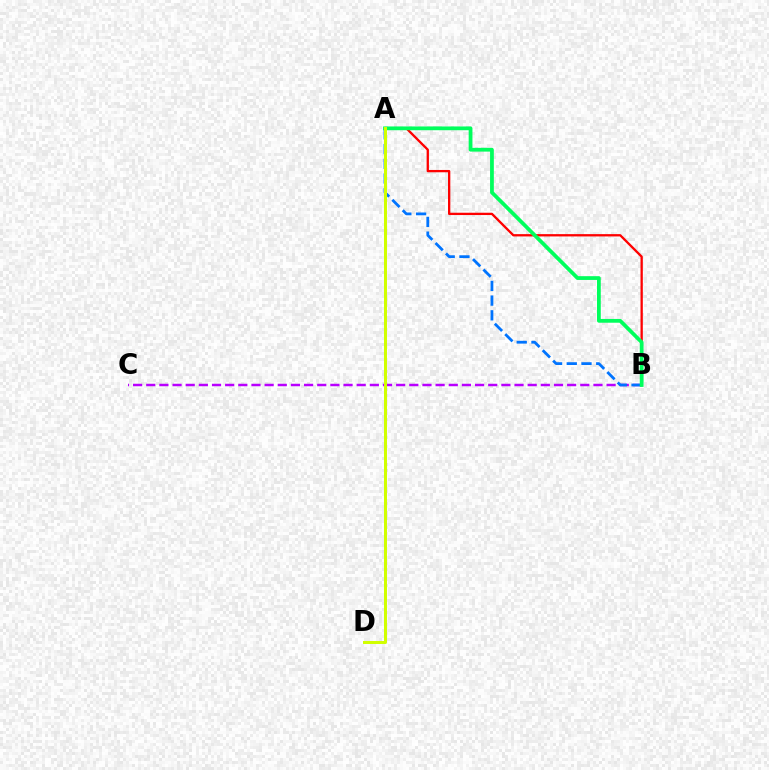{('B', 'C'): [{'color': '#b900ff', 'line_style': 'dashed', 'thickness': 1.79}], ('A', 'B'): [{'color': '#ff0000', 'line_style': 'solid', 'thickness': 1.66}, {'color': '#0074ff', 'line_style': 'dashed', 'thickness': 2.0}, {'color': '#00ff5c', 'line_style': 'solid', 'thickness': 2.71}], ('A', 'D'): [{'color': '#d1ff00', 'line_style': 'solid', 'thickness': 2.17}]}